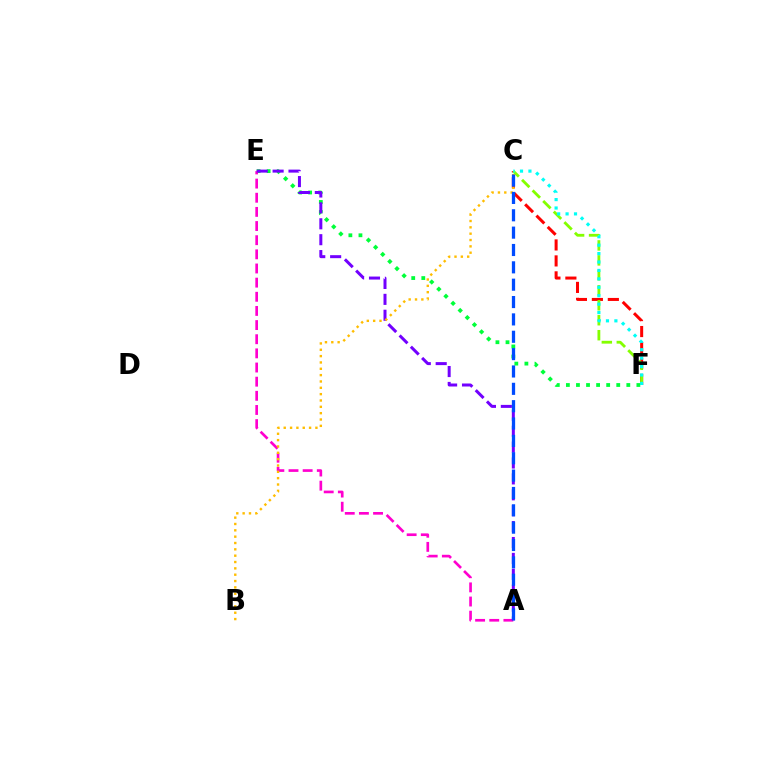{('E', 'F'): [{'color': '#00ff39', 'line_style': 'dotted', 'thickness': 2.74}], ('A', 'E'): [{'color': '#ff00cf', 'line_style': 'dashed', 'thickness': 1.92}, {'color': '#7200ff', 'line_style': 'dashed', 'thickness': 2.16}], ('C', 'F'): [{'color': '#ff0000', 'line_style': 'dashed', 'thickness': 2.17}, {'color': '#84ff00', 'line_style': 'dashed', 'thickness': 2.03}, {'color': '#00fff6', 'line_style': 'dotted', 'thickness': 2.29}], ('B', 'C'): [{'color': '#ffbd00', 'line_style': 'dotted', 'thickness': 1.72}], ('A', 'C'): [{'color': '#004bff', 'line_style': 'dashed', 'thickness': 2.36}]}